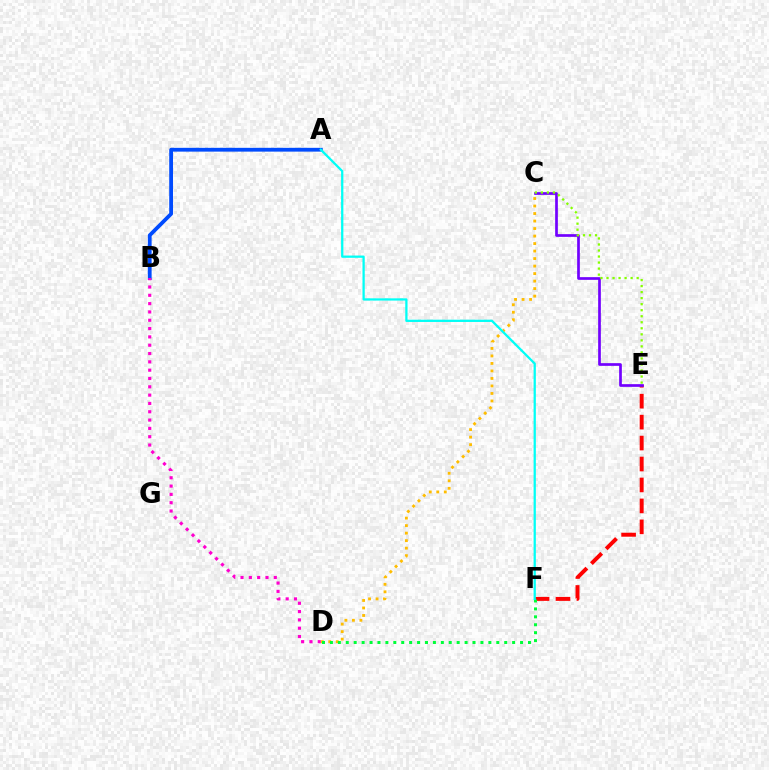{('A', 'B'): [{'color': '#004bff', 'line_style': 'solid', 'thickness': 2.73}], ('E', 'F'): [{'color': '#ff0000', 'line_style': 'dashed', 'thickness': 2.85}], ('C', 'E'): [{'color': '#7200ff', 'line_style': 'solid', 'thickness': 1.94}, {'color': '#84ff00', 'line_style': 'dotted', 'thickness': 1.64}], ('B', 'D'): [{'color': '#ff00cf', 'line_style': 'dotted', 'thickness': 2.26}], ('C', 'D'): [{'color': '#ffbd00', 'line_style': 'dotted', 'thickness': 2.04}], ('D', 'F'): [{'color': '#00ff39', 'line_style': 'dotted', 'thickness': 2.15}], ('A', 'F'): [{'color': '#00fff6', 'line_style': 'solid', 'thickness': 1.63}]}